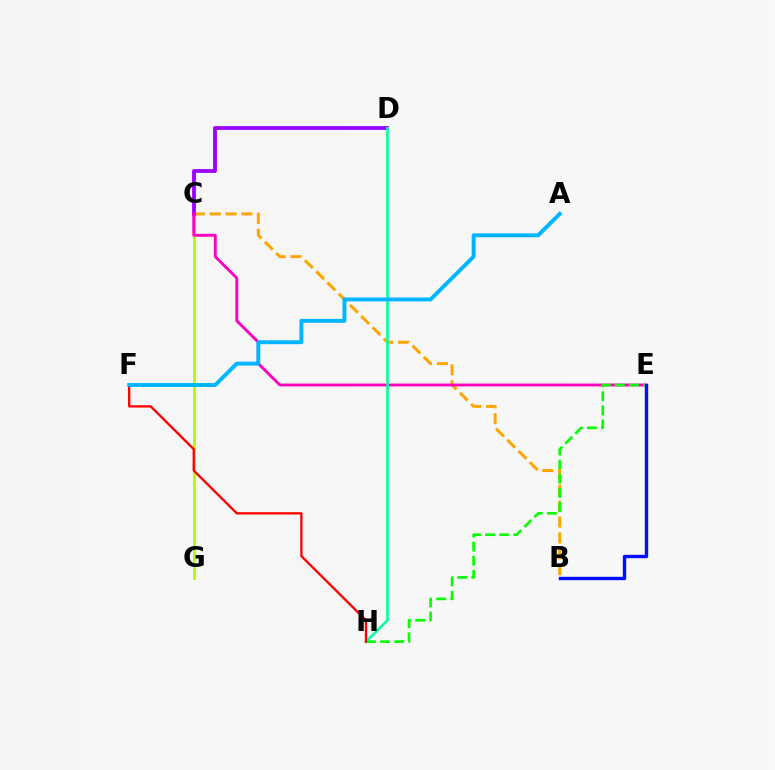{('C', 'G'): [{'color': '#b3ff00', 'line_style': 'solid', 'thickness': 2.16}], ('B', 'C'): [{'color': '#ffa500', 'line_style': 'dashed', 'thickness': 2.16}], ('C', 'D'): [{'color': '#9b00ff', 'line_style': 'solid', 'thickness': 2.74}], ('C', 'E'): [{'color': '#ff00bd', 'line_style': 'solid', 'thickness': 2.07}], ('E', 'H'): [{'color': '#08ff00', 'line_style': 'dashed', 'thickness': 1.92}], ('B', 'E'): [{'color': '#0010ff', 'line_style': 'solid', 'thickness': 2.44}], ('D', 'H'): [{'color': '#00ff9d', 'line_style': 'solid', 'thickness': 1.87}], ('F', 'H'): [{'color': '#ff0000', 'line_style': 'solid', 'thickness': 1.67}], ('A', 'F'): [{'color': '#00b5ff', 'line_style': 'solid', 'thickness': 2.81}]}